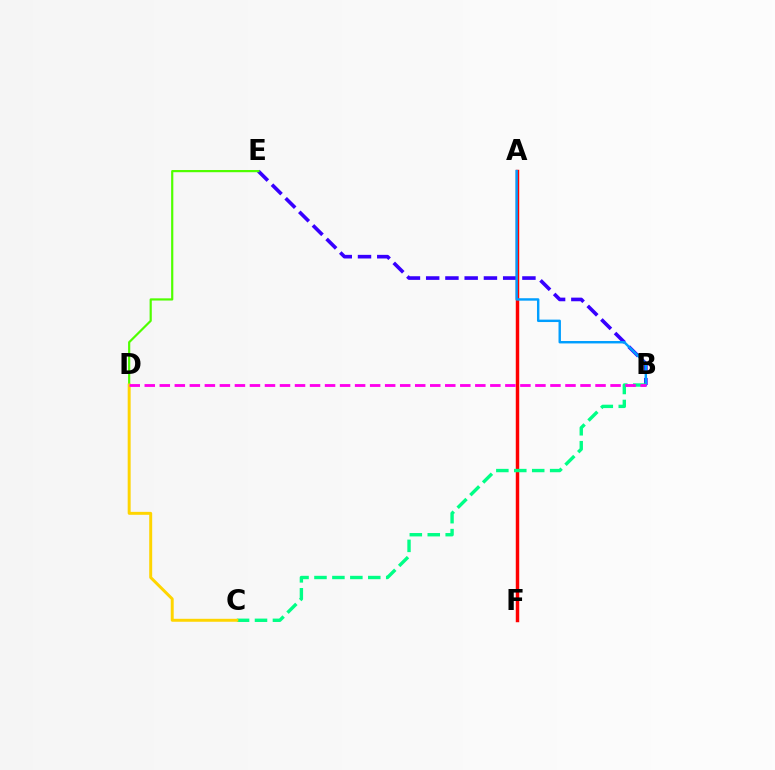{('B', 'E'): [{'color': '#3700ff', 'line_style': 'dashed', 'thickness': 2.61}], ('A', 'F'): [{'color': '#ff0000', 'line_style': 'solid', 'thickness': 2.48}], ('D', 'E'): [{'color': '#4fff00', 'line_style': 'solid', 'thickness': 1.58}], ('A', 'B'): [{'color': '#009eff', 'line_style': 'solid', 'thickness': 1.74}], ('B', 'C'): [{'color': '#00ff86', 'line_style': 'dashed', 'thickness': 2.44}], ('C', 'D'): [{'color': '#ffd500', 'line_style': 'solid', 'thickness': 2.13}], ('B', 'D'): [{'color': '#ff00ed', 'line_style': 'dashed', 'thickness': 2.04}]}